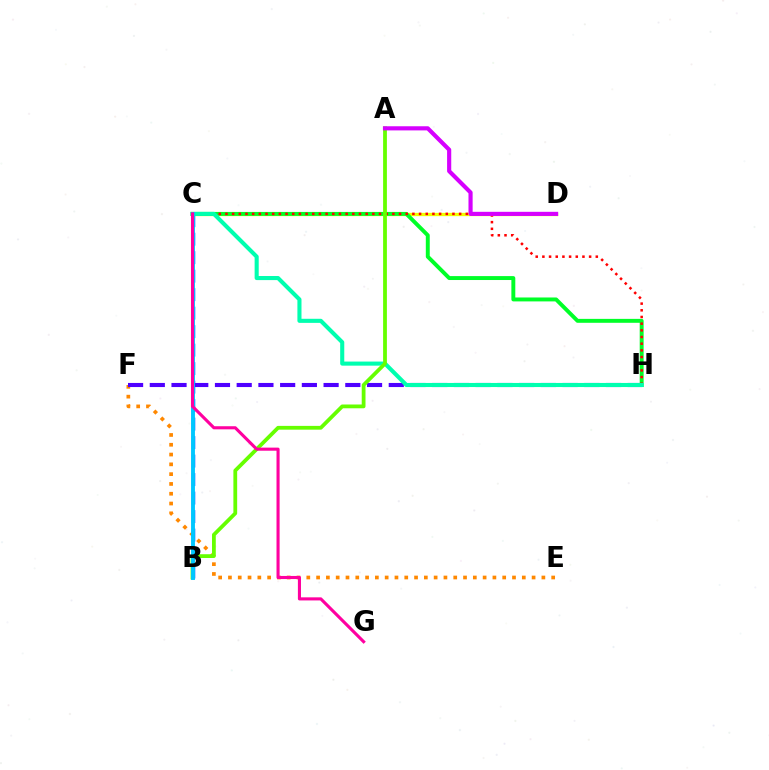{('E', 'F'): [{'color': '#ff8800', 'line_style': 'dotted', 'thickness': 2.66}], ('C', 'D'): [{'color': '#eeff00', 'line_style': 'solid', 'thickness': 2.38}], ('B', 'C'): [{'color': '#003fff', 'line_style': 'dashed', 'thickness': 2.51}, {'color': '#00c7ff', 'line_style': 'solid', 'thickness': 2.8}], ('F', 'H'): [{'color': '#4f00ff', 'line_style': 'dashed', 'thickness': 2.95}], ('C', 'H'): [{'color': '#00ff27', 'line_style': 'solid', 'thickness': 2.83}, {'color': '#ff0000', 'line_style': 'dotted', 'thickness': 1.81}, {'color': '#00ffaf', 'line_style': 'solid', 'thickness': 2.94}], ('A', 'B'): [{'color': '#66ff00', 'line_style': 'solid', 'thickness': 2.72}], ('A', 'D'): [{'color': '#d600ff', 'line_style': 'solid', 'thickness': 2.98}], ('C', 'G'): [{'color': '#ff00a0', 'line_style': 'solid', 'thickness': 2.23}]}